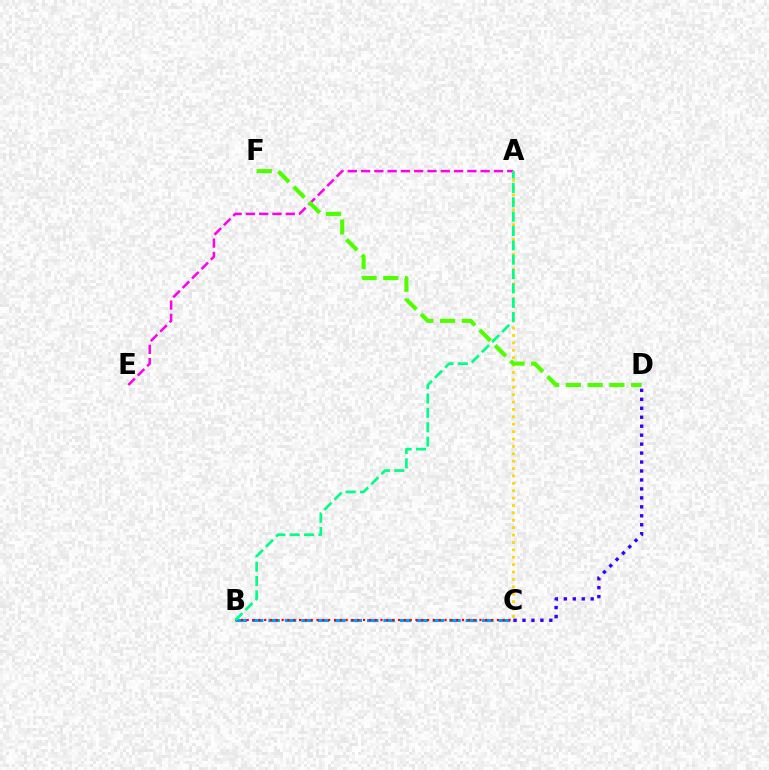{('B', 'C'): [{'color': '#009eff', 'line_style': 'dashed', 'thickness': 2.23}, {'color': '#ff0000', 'line_style': 'dotted', 'thickness': 1.58}], ('A', 'E'): [{'color': '#ff00ed', 'line_style': 'dashed', 'thickness': 1.81}], ('C', 'D'): [{'color': '#3700ff', 'line_style': 'dotted', 'thickness': 2.43}], ('A', 'C'): [{'color': '#ffd500', 'line_style': 'dotted', 'thickness': 2.01}], ('A', 'B'): [{'color': '#00ff86', 'line_style': 'dashed', 'thickness': 1.95}], ('D', 'F'): [{'color': '#4fff00', 'line_style': 'dashed', 'thickness': 2.96}]}